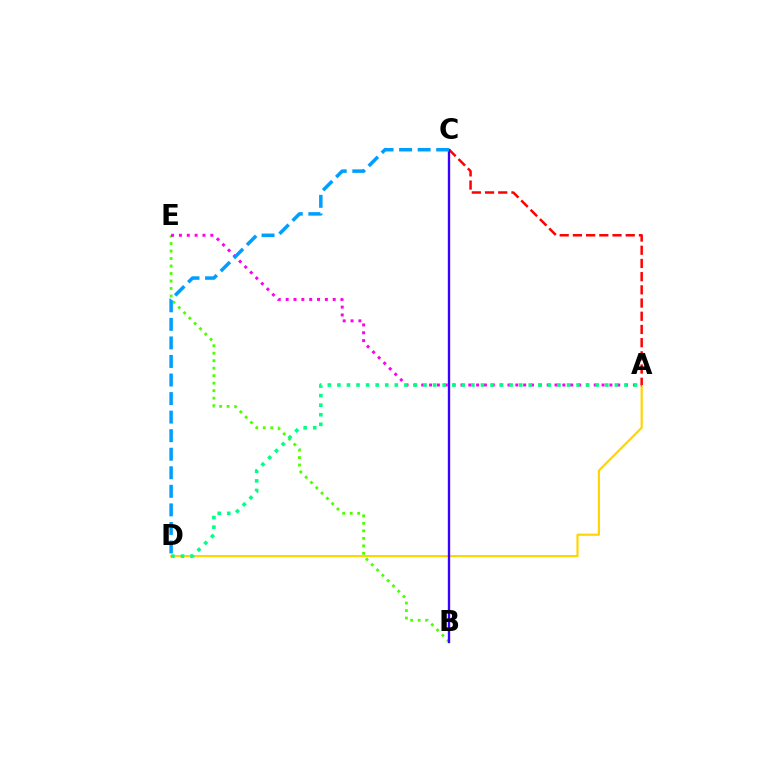{('A', 'D'): [{'color': '#ffd500', 'line_style': 'solid', 'thickness': 1.57}, {'color': '#00ff86', 'line_style': 'dotted', 'thickness': 2.6}], ('A', 'C'): [{'color': '#ff0000', 'line_style': 'dashed', 'thickness': 1.79}], ('B', 'E'): [{'color': '#4fff00', 'line_style': 'dotted', 'thickness': 2.04}], ('A', 'E'): [{'color': '#ff00ed', 'line_style': 'dotted', 'thickness': 2.13}], ('B', 'C'): [{'color': '#3700ff', 'line_style': 'solid', 'thickness': 1.69}], ('C', 'D'): [{'color': '#009eff', 'line_style': 'dashed', 'thickness': 2.52}]}